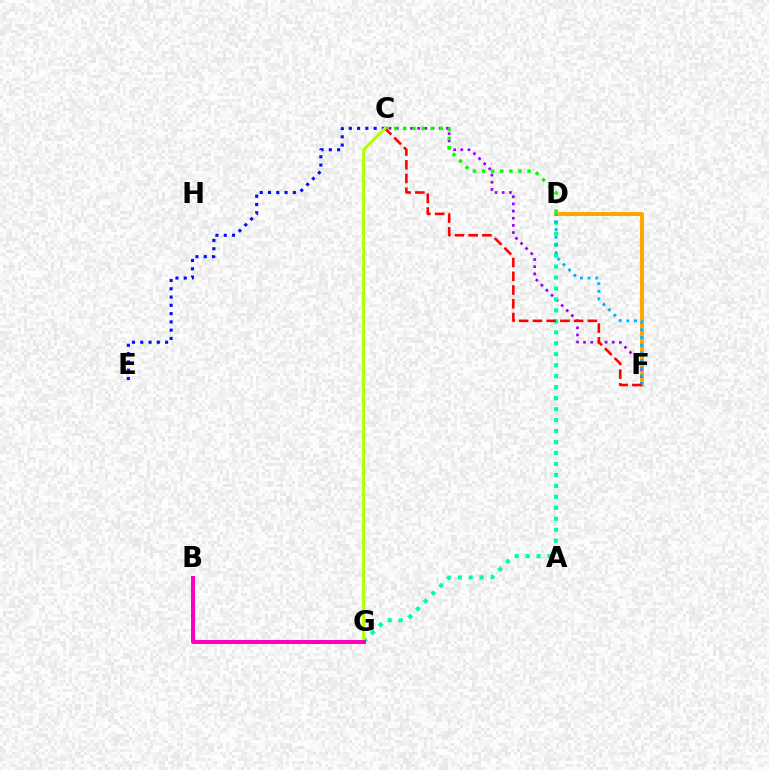{('D', 'F'): [{'color': '#ffa500', 'line_style': 'solid', 'thickness': 2.84}, {'color': '#00b5ff', 'line_style': 'dotted', 'thickness': 2.08}], ('C', 'F'): [{'color': '#9b00ff', 'line_style': 'dotted', 'thickness': 1.95}, {'color': '#ff0000', 'line_style': 'dashed', 'thickness': 1.87}], ('D', 'G'): [{'color': '#00ff9d', 'line_style': 'dotted', 'thickness': 2.98}], ('C', 'E'): [{'color': '#0010ff', 'line_style': 'dotted', 'thickness': 2.25}], ('C', 'D'): [{'color': '#08ff00', 'line_style': 'dotted', 'thickness': 2.47}], ('C', 'G'): [{'color': '#b3ff00', 'line_style': 'solid', 'thickness': 2.15}], ('B', 'G'): [{'color': '#ff00bd', 'line_style': 'solid', 'thickness': 2.88}]}